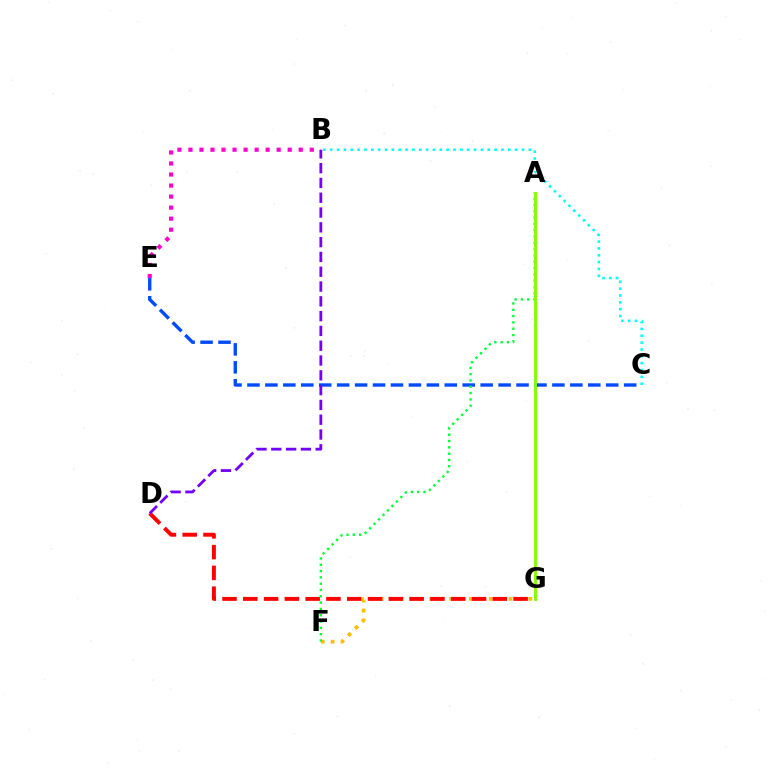{('C', 'E'): [{'color': '#004bff', 'line_style': 'dashed', 'thickness': 2.44}], ('F', 'G'): [{'color': '#ffbd00', 'line_style': 'dotted', 'thickness': 2.69}], ('B', 'E'): [{'color': '#ff00cf', 'line_style': 'dotted', 'thickness': 3.0}], ('D', 'G'): [{'color': '#ff0000', 'line_style': 'dashed', 'thickness': 2.82}], ('A', 'F'): [{'color': '#00ff39', 'line_style': 'dotted', 'thickness': 1.71}], ('B', 'C'): [{'color': '#00fff6', 'line_style': 'dotted', 'thickness': 1.86}], ('B', 'D'): [{'color': '#7200ff', 'line_style': 'dashed', 'thickness': 2.01}], ('A', 'G'): [{'color': '#84ff00', 'line_style': 'solid', 'thickness': 2.12}]}